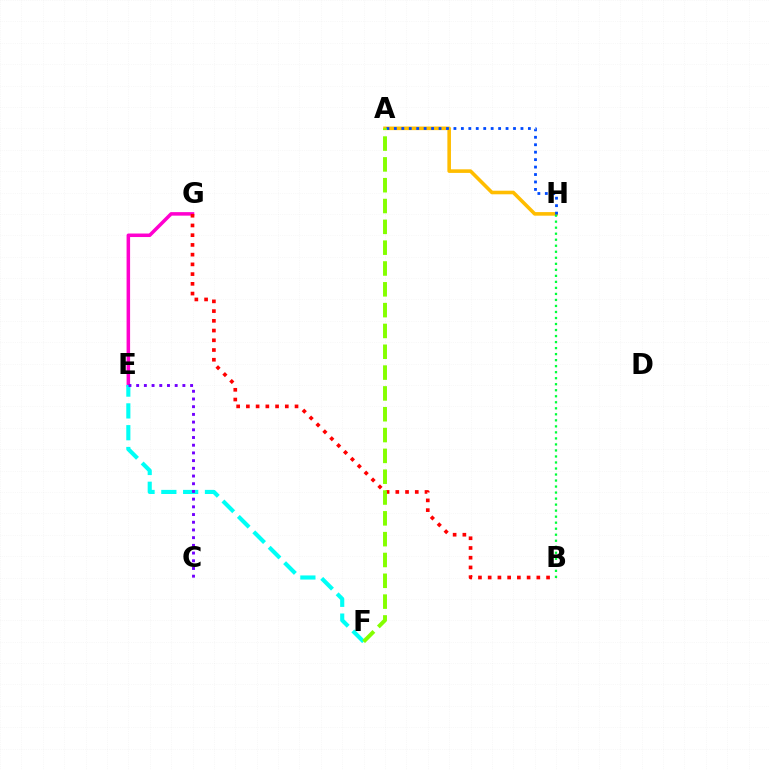{('E', 'G'): [{'color': '#ff00cf', 'line_style': 'solid', 'thickness': 2.54}], ('B', 'G'): [{'color': '#ff0000', 'line_style': 'dotted', 'thickness': 2.64}], ('E', 'F'): [{'color': '#00fff6', 'line_style': 'dashed', 'thickness': 2.96}], ('A', 'H'): [{'color': '#ffbd00', 'line_style': 'solid', 'thickness': 2.59}, {'color': '#004bff', 'line_style': 'dotted', 'thickness': 2.02}], ('C', 'E'): [{'color': '#7200ff', 'line_style': 'dotted', 'thickness': 2.09}], ('B', 'H'): [{'color': '#00ff39', 'line_style': 'dotted', 'thickness': 1.64}], ('A', 'F'): [{'color': '#84ff00', 'line_style': 'dashed', 'thickness': 2.83}]}